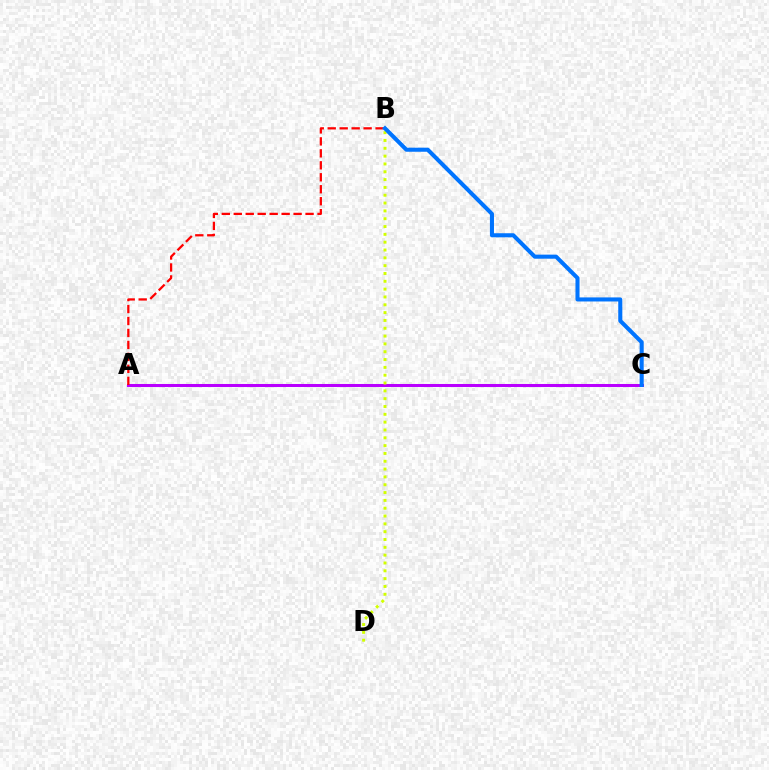{('A', 'C'): [{'color': '#00ff5c', 'line_style': 'solid', 'thickness': 2.12}, {'color': '#b900ff', 'line_style': 'solid', 'thickness': 2.18}], ('A', 'B'): [{'color': '#ff0000', 'line_style': 'dashed', 'thickness': 1.63}], ('B', 'D'): [{'color': '#d1ff00', 'line_style': 'dotted', 'thickness': 2.13}], ('B', 'C'): [{'color': '#0074ff', 'line_style': 'solid', 'thickness': 2.92}]}